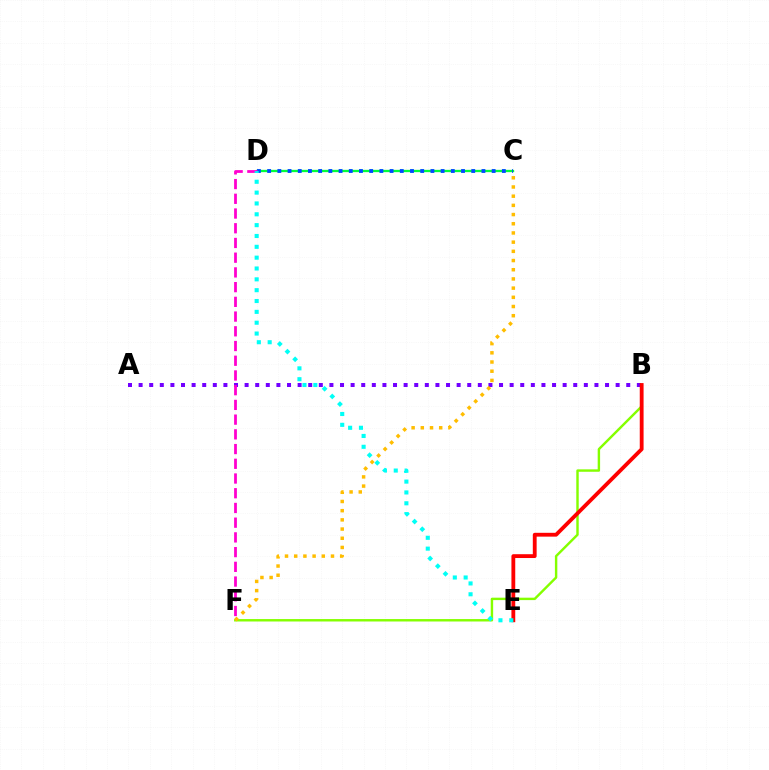{('C', 'D'): [{'color': '#00ff39', 'line_style': 'solid', 'thickness': 1.66}, {'color': '#004bff', 'line_style': 'dotted', 'thickness': 2.77}], ('A', 'B'): [{'color': '#7200ff', 'line_style': 'dotted', 'thickness': 2.88}], ('B', 'F'): [{'color': '#84ff00', 'line_style': 'solid', 'thickness': 1.74}], ('D', 'F'): [{'color': '#ff00cf', 'line_style': 'dashed', 'thickness': 2.0}], ('B', 'E'): [{'color': '#ff0000', 'line_style': 'solid', 'thickness': 2.76}], ('C', 'F'): [{'color': '#ffbd00', 'line_style': 'dotted', 'thickness': 2.5}], ('D', 'E'): [{'color': '#00fff6', 'line_style': 'dotted', 'thickness': 2.95}]}